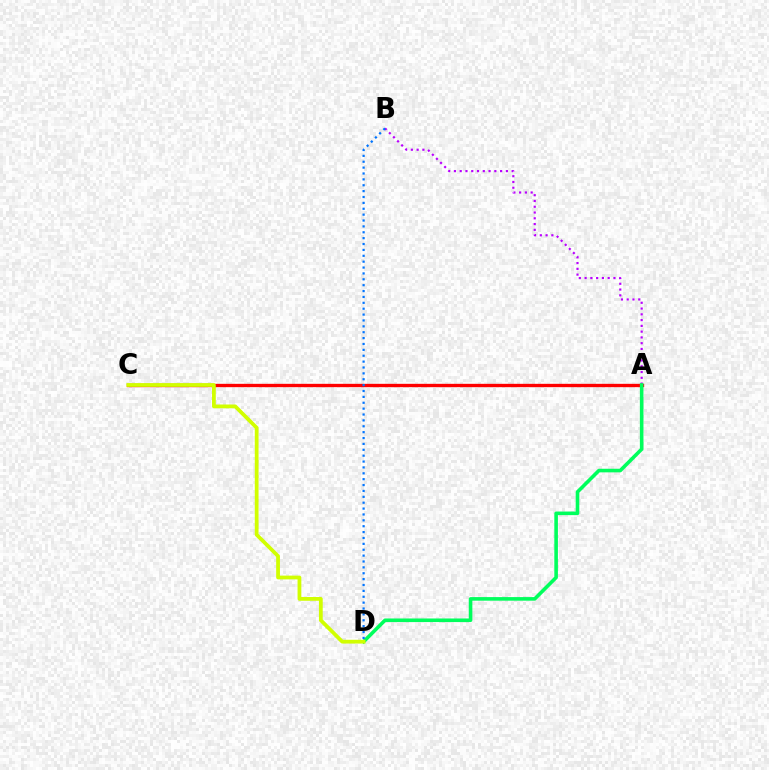{('A', 'B'): [{'color': '#b900ff', 'line_style': 'dotted', 'thickness': 1.57}], ('A', 'C'): [{'color': '#ff0000', 'line_style': 'solid', 'thickness': 2.41}], ('A', 'D'): [{'color': '#00ff5c', 'line_style': 'solid', 'thickness': 2.59}], ('C', 'D'): [{'color': '#d1ff00', 'line_style': 'solid', 'thickness': 2.72}], ('B', 'D'): [{'color': '#0074ff', 'line_style': 'dotted', 'thickness': 1.6}]}